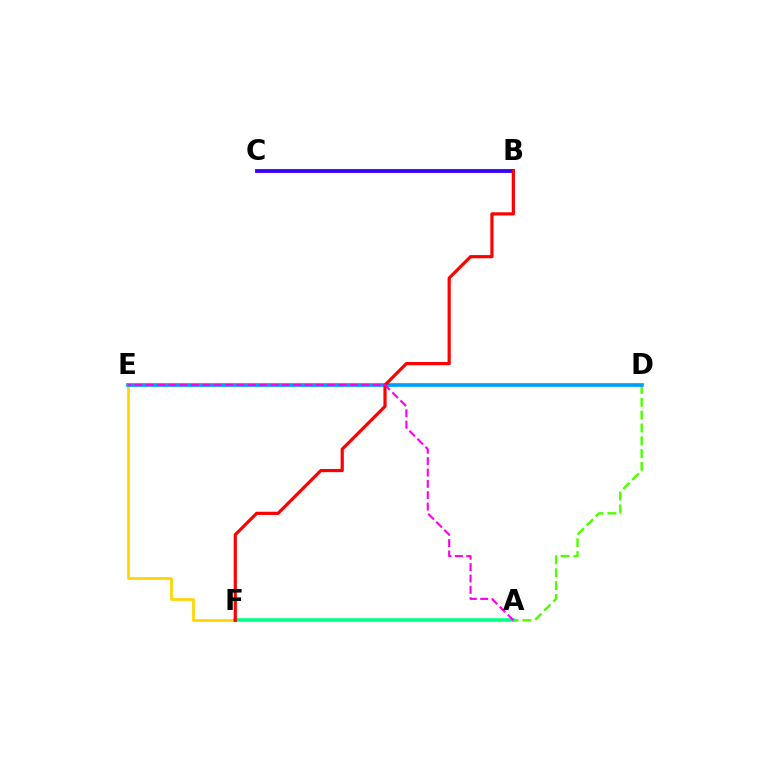{('E', 'F'): [{'color': '#ffd500', 'line_style': 'solid', 'thickness': 1.94}], ('A', 'D'): [{'color': '#4fff00', 'line_style': 'dashed', 'thickness': 1.74}], ('B', 'C'): [{'color': '#3700ff', 'line_style': 'solid', 'thickness': 2.76}], ('D', 'E'): [{'color': '#009eff', 'line_style': 'solid', 'thickness': 2.64}], ('A', 'F'): [{'color': '#00ff86', 'line_style': 'solid', 'thickness': 2.59}], ('B', 'F'): [{'color': '#ff0000', 'line_style': 'solid', 'thickness': 2.3}], ('A', 'E'): [{'color': '#ff00ed', 'line_style': 'dashed', 'thickness': 1.54}]}